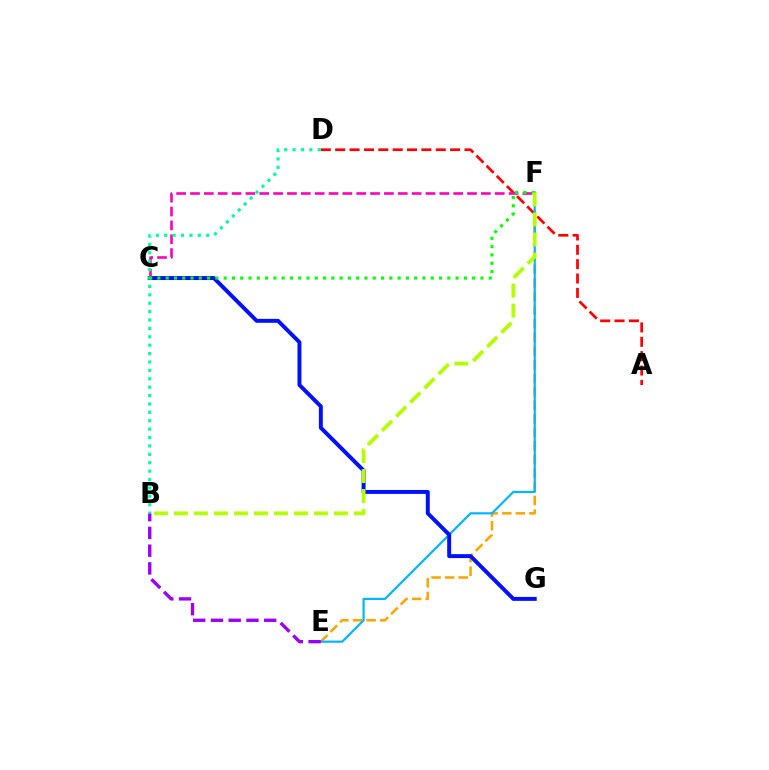{('E', 'F'): [{'color': '#ffa500', 'line_style': 'dashed', 'thickness': 1.85}, {'color': '#00b5ff', 'line_style': 'solid', 'thickness': 1.57}], ('A', 'D'): [{'color': '#ff0000', 'line_style': 'dashed', 'thickness': 1.95}], ('B', 'E'): [{'color': '#9b00ff', 'line_style': 'dashed', 'thickness': 2.41}], ('C', 'F'): [{'color': '#ff00bd', 'line_style': 'dashed', 'thickness': 1.88}, {'color': '#08ff00', 'line_style': 'dotted', 'thickness': 2.25}], ('C', 'G'): [{'color': '#0010ff', 'line_style': 'solid', 'thickness': 2.84}], ('B', 'D'): [{'color': '#00ff9d', 'line_style': 'dotted', 'thickness': 2.28}], ('B', 'F'): [{'color': '#b3ff00', 'line_style': 'dashed', 'thickness': 2.72}]}